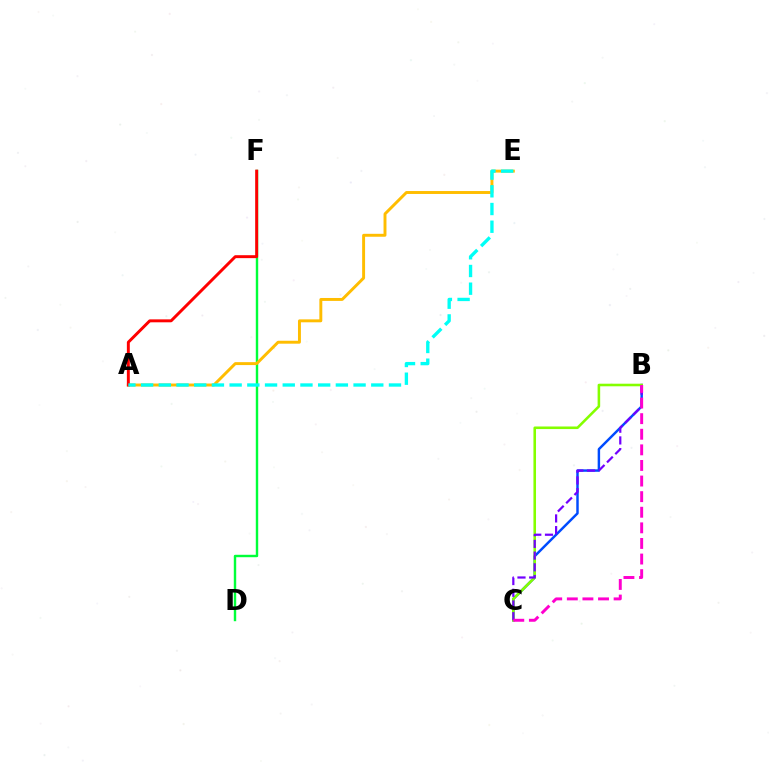{('B', 'C'): [{'color': '#004bff', 'line_style': 'solid', 'thickness': 1.77}, {'color': '#84ff00', 'line_style': 'solid', 'thickness': 1.86}, {'color': '#7200ff', 'line_style': 'dashed', 'thickness': 1.59}, {'color': '#ff00cf', 'line_style': 'dashed', 'thickness': 2.12}], ('D', 'F'): [{'color': '#00ff39', 'line_style': 'solid', 'thickness': 1.74}], ('A', 'E'): [{'color': '#ffbd00', 'line_style': 'solid', 'thickness': 2.11}, {'color': '#00fff6', 'line_style': 'dashed', 'thickness': 2.41}], ('A', 'F'): [{'color': '#ff0000', 'line_style': 'solid', 'thickness': 2.12}]}